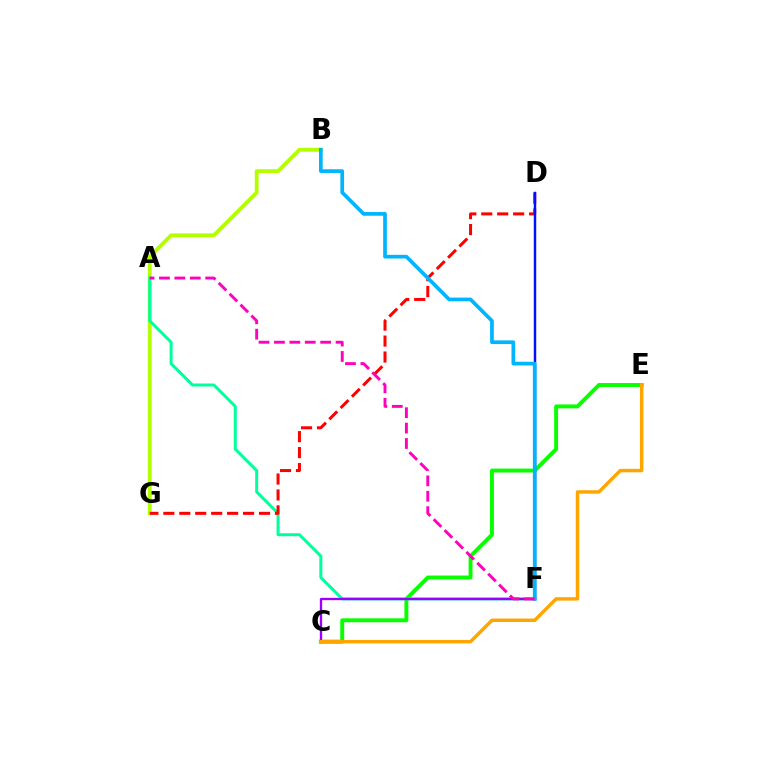{('B', 'G'): [{'color': '#b3ff00', 'line_style': 'solid', 'thickness': 2.74}], ('C', 'E'): [{'color': '#08ff00', 'line_style': 'solid', 'thickness': 2.82}, {'color': '#ffa500', 'line_style': 'solid', 'thickness': 2.48}], ('A', 'F'): [{'color': '#00ff9d', 'line_style': 'solid', 'thickness': 2.16}, {'color': '#ff00bd', 'line_style': 'dashed', 'thickness': 2.09}], ('D', 'G'): [{'color': '#ff0000', 'line_style': 'dashed', 'thickness': 2.17}], ('C', 'F'): [{'color': '#9b00ff', 'line_style': 'solid', 'thickness': 1.68}], ('D', 'F'): [{'color': '#0010ff', 'line_style': 'solid', 'thickness': 1.77}], ('B', 'F'): [{'color': '#00b5ff', 'line_style': 'solid', 'thickness': 2.66}]}